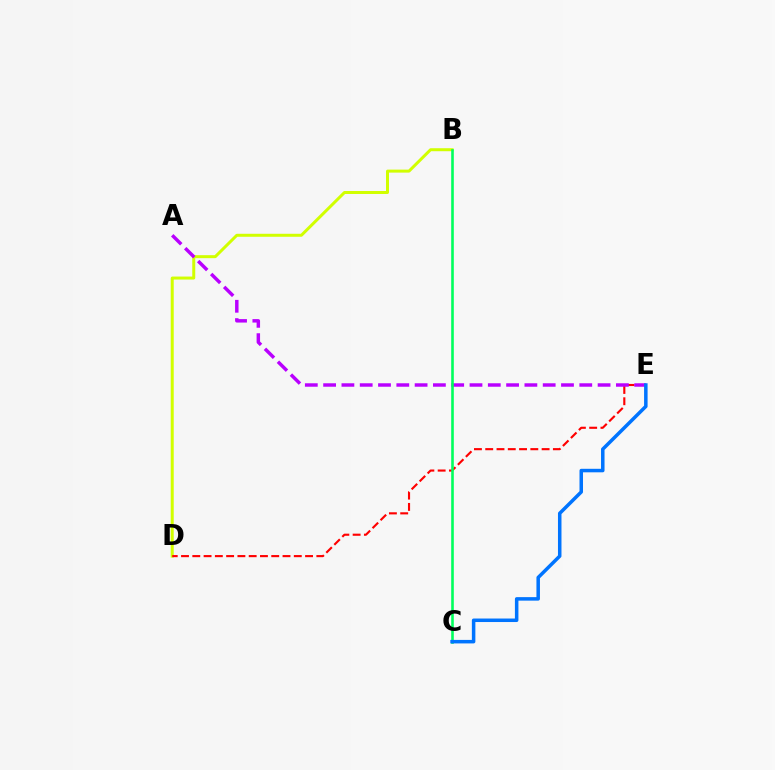{('B', 'D'): [{'color': '#d1ff00', 'line_style': 'solid', 'thickness': 2.16}], ('D', 'E'): [{'color': '#ff0000', 'line_style': 'dashed', 'thickness': 1.53}], ('A', 'E'): [{'color': '#b900ff', 'line_style': 'dashed', 'thickness': 2.49}], ('B', 'C'): [{'color': '#00ff5c', 'line_style': 'solid', 'thickness': 1.88}], ('C', 'E'): [{'color': '#0074ff', 'line_style': 'solid', 'thickness': 2.53}]}